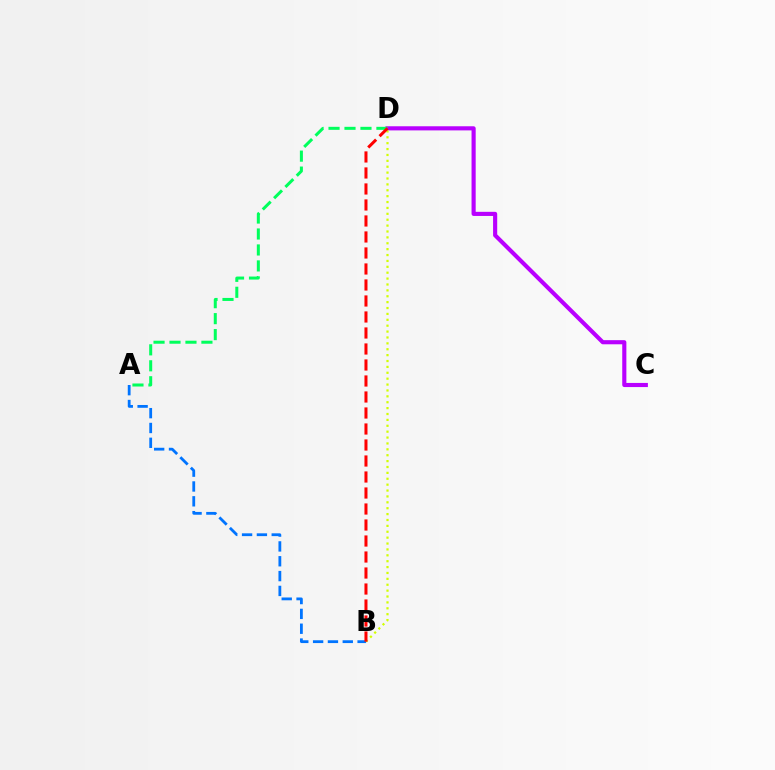{('C', 'D'): [{'color': '#b900ff', 'line_style': 'solid', 'thickness': 2.97}], ('A', 'D'): [{'color': '#00ff5c', 'line_style': 'dashed', 'thickness': 2.17}], ('A', 'B'): [{'color': '#0074ff', 'line_style': 'dashed', 'thickness': 2.01}], ('B', 'D'): [{'color': '#d1ff00', 'line_style': 'dotted', 'thickness': 1.6}, {'color': '#ff0000', 'line_style': 'dashed', 'thickness': 2.17}]}